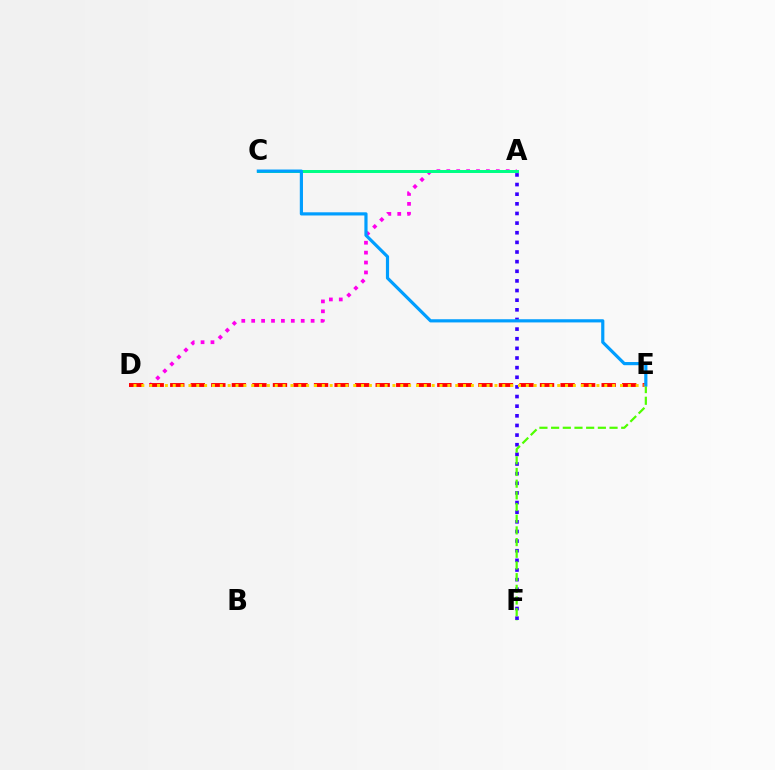{('A', 'D'): [{'color': '#ff00ed', 'line_style': 'dotted', 'thickness': 2.69}], ('A', 'F'): [{'color': '#3700ff', 'line_style': 'dotted', 'thickness': 2.62}], ('D', 'E'): [{'color': '#ff0000', 'line_style': 'dashed', 'thickness': 2.79}, {'color': '#ffd500', 'line_style': 'dotted', 'thickness': 2.13}], ('E', 'F'): [{'color': '#4fff00', 'line_style': 'dashed', 'thickness': 1.59}], ('A', 'C'): [{'color': '#00ff86', 'line_style': 'solid', 'thickness': 2.15}], ('C', 'E'): [{'color': '#009eff', 'line_style': 'solid', 'thickness': 2.29}]}